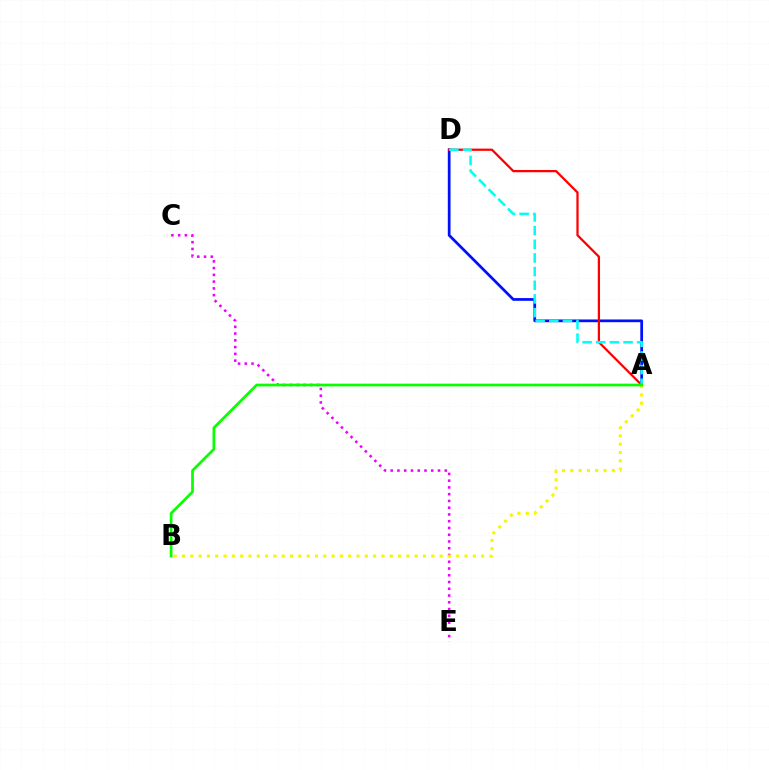{('A', 'D'): [{'color': '#0010ff', 'line_style': 'solid', 'thickness': 1.97}, {'color': '#ff0000', 'line_style': 'solid', 'thickness': 1.62}, {'color': '#00fff6', 'line_style': 'dashed', 'thickness': 1.86}], ('C', 'E'): [{'color': '#ee00ff', 'line_style': 'dotted', 'thickness': 1.84}], ('A', 'B'): [{'color': '#fcf500', 'line_style': 'dotted', 'thickness': 2.26}, {'color': '#08ff00', 'line_style': 'solid', 'thickness': 1.96}]}